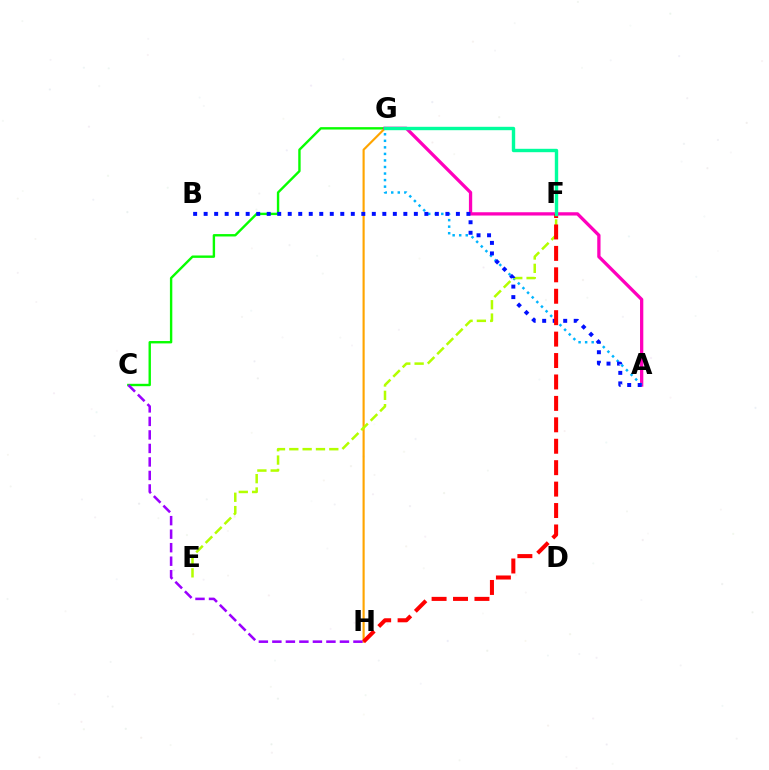{('C', 'G'): [{'color': '#08ff00', 'line_style': 'solid', 'thickness': 1.72}], ('G', 'H'): [{'color': '#ffa500', 'line_style': 'solid', 'thickness': 1.55}], ('A', 'G'): [{'color': '#ff00bd', 'line_style': 'solid', 'thickness': 2.37}, {'color': '#00b5ff', 'line_style': 'dotted', 'thickness': 1.78}], ('E', 'F'): [{'color': '#b3ff00', 'line_style': 'dashed', 'thickness': 1.81}], ('A', 'B'): [{'color': '#0010ff', 'line_style': 'dotted', 'thickness': 2.86}], ('C', 'H'): [{'color': '#9b00ff', 'line_style': 'dashed', 'thickness': 1.84}], ('F', 'H'): [{'color': '#ff0000', 'line_style': 'dashed', 'thickness': 2.91}], ('F', 'G'): [{'color': '#00ff9d', 'line_style': 'solid', 'thickness': 2.44}]}